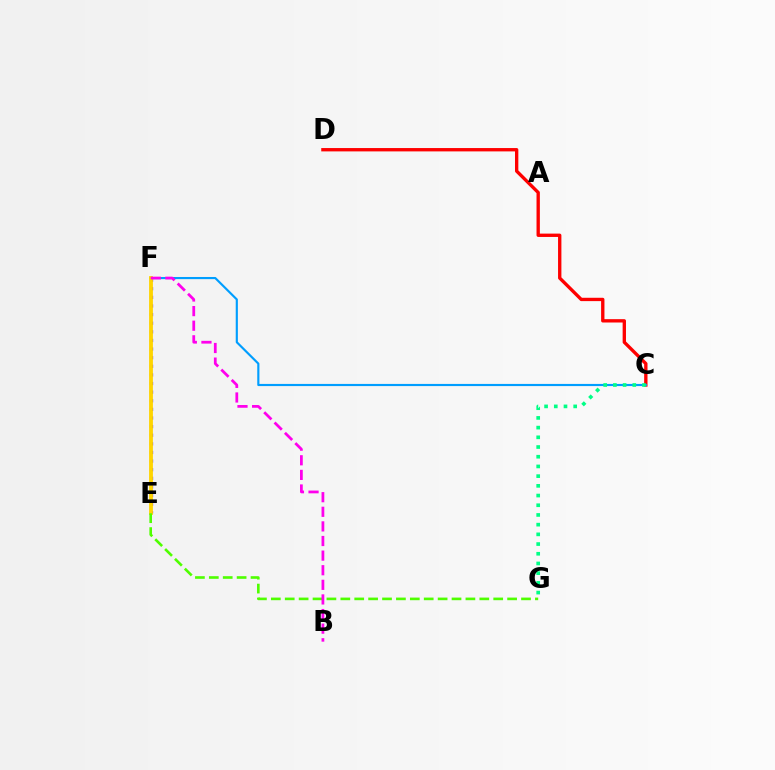{('C', 'D'): [{'color': '#ff0000', 'line_style': 'solid', 'thickness': 2.41}], ('C', 'F'): [{'color': '#009eff', 'line_style': 'solid', 'thickness': 1.55}], ('E', 'F'): [{'color': '#3700ff', 'line_style': 'dotted', 'thickness': 2.34}, {'color': '#ffd500', 'line_style': 'solid', 'thickness': 2.75}], ('E', 'G'): [{'color': '#4fff00', 'line_style': 'dashed', 'thickness': 1.89}], ('C', 'G'): [{'color': '#00ff86', 'line_style': 'dotted', 'thickness': 2.64}], ('B', 'F'): [{'color': '#ff00ed', 'line_style': 'dashed', 'thickness': 1.98}]}